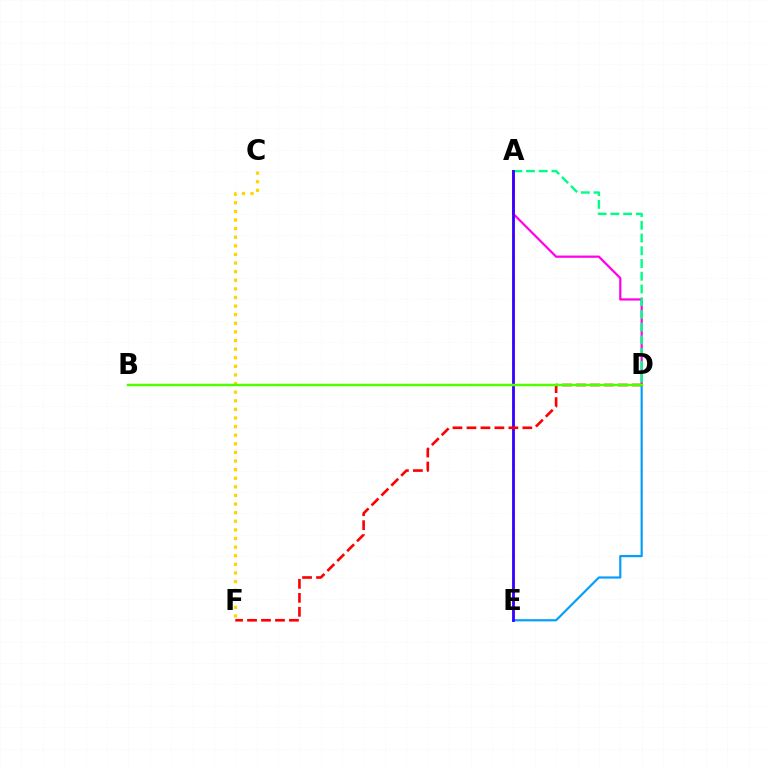{('C', 'F'): [{'color': '#ffd500', 'line_style': 'dotted', 'thickness': 2.34}], ('A', 'D'): [{'color': '#ff00ed', 'line_style': 'solid', 'thickness': 1.6}, {'color': '#00ff86', 'line_style': 'dashed', 'thickness': 1.73}], ('D', 'E'): [{'color': '#009eff', 'line_style': 'solid', 'thickness': 1.56}], ('A', 'E'): [{'color': '#3700ff', 'line_style': 'solid', 'thickness': 2.03}], ('D', 'F'): [{'color': '#ff0000', 'line_style': 'dashed', 'thickness': 1.9}], ('B', 'D'): [{'color': '#4fff00', 'line_style': 'solid', 'thickness': 1.79}]}